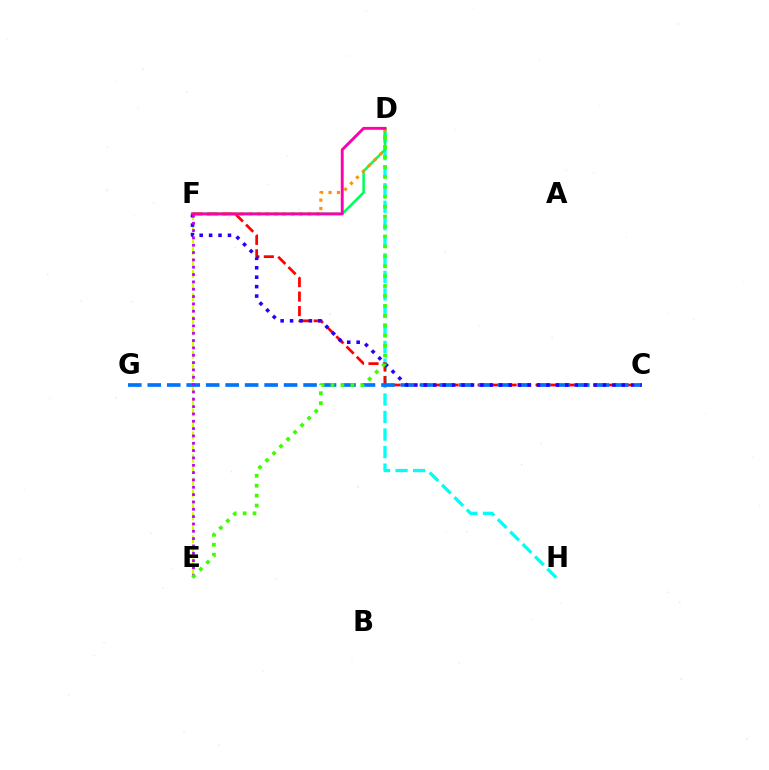{('E', 'F'): [{'color': '#d1ff00', 'line_style': 'dashed', 'thickness': 1.57}, {'color': '#b900ff', 'line_style': 'dotted', 'thickness': 1.99}], ('D', 'H'): [{'color': '#00fff6', 'line_style': 'dashed', 'thickness': 2.38}], ('C', 'F'): [{'color': '#ff0000', 'line_style': 'dashed', 'thickness': 1.97}, {'color': '#2500ff', 'line_style': 'dotted', 'thickness': 2.56}], ('D', 'F'): [{'color': '#00ff5c', 'line_style': 'solid', 'thickness': 1.83}, {'color': '#ff9400', 'line_style': 'dotted', 'thickness': 2.28}, {'color': '#ff00ac', 'line_style': 'solid', 'thickness': 2.08}], ('C', 'G'): [{'color': '#0074ff', 'line_style': 'dashed', 'thickness': 2.65}], ('D', 'E'): [{'color': '#3dff00', 'line_style': 'dotted', 'thickness': 2.7}]}